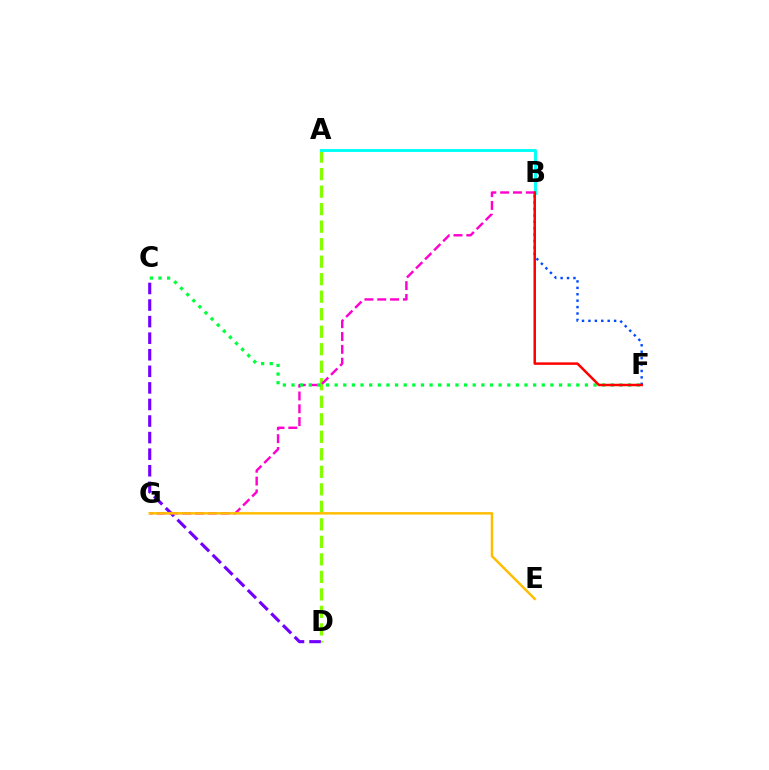{('A', 'D'): [{'color': '#84ff00', 'line_style': 'dashed', 'thickness': 2.38}], ('C', 'D'): [{'color': '#7200ff', 'line_style': 'dashed', 'thickness': 2.25}], ('B', 'G'): [{'color': '#ff00cf', 'line_style': 'dashed', 'thickness': 1.74}], ('A', 'B'): [{'color': '#00fff6', 'line_style': 'solid', 'thickness': 2.1}], ('E', 'G'): [{'color': '#ffbd00', 'line_style': 'solid', 'thickness': 1.77}], ('C', 'F'): [{'color': '#00ff39', 'line_style': 'dotted', 'thickness': 2.34}], ('B', 'F'): [{'color': '#004bff', 'line_style': 'dotted', 'thickness': 1.74}, {'color': '#ff0000', 'line_style': 'solid', 'thickness': 1.8}]}